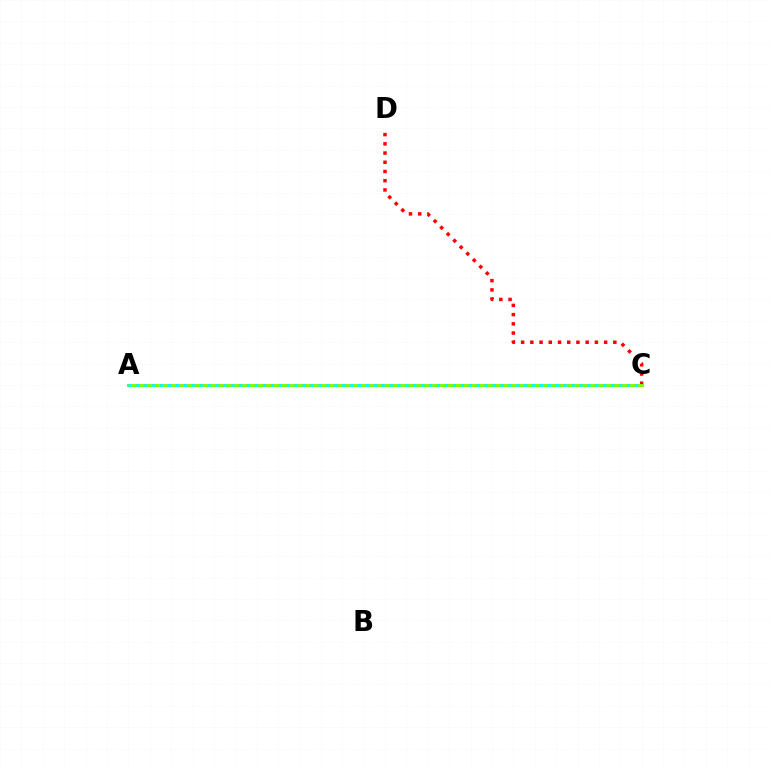{('C', 'D'): [{'color': '#ff0000', 'line_style': 'dotted', 'thickness': 2.51}], ('A', 'C'): [{'color': '#7200ff', 'line_style': 'solid', 'thickness': 2.0}, {'color': '#84ff00', 'line_style': 'solid', 'thickness': 2.1}, {'color': '#00fff6', 'line_style': 'dotted', 'thickness': 2.15}]}